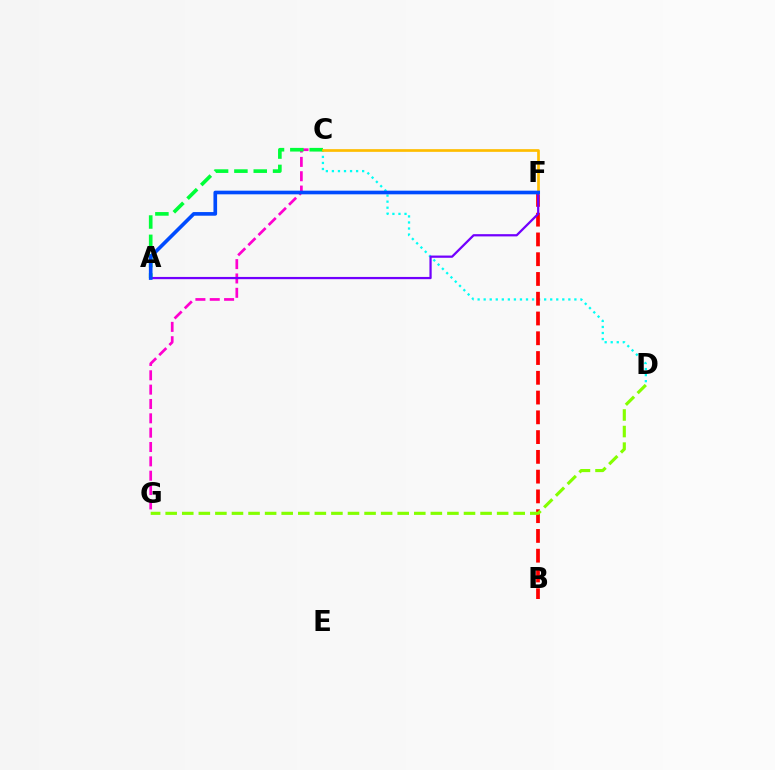{('C', 'G'): [{'color': '#ff00cf', 'line_style': 'dashed', 'thickness': 1.95}], ('C', 'D'): [{'color': '#00fff6', 'line_style': 'dotted', 'thickness': 1.64}], ('A', 'C'): [{'color': '#00ff39', 'line_style': 'dashed', 'thickness': 2.63}], ('B', 'F'): [{'color': '#ff0000', 'line_style': 'dashed', 'thickness': 2.69}], ('D', 'G'): [{'color': '#84ff00', 'line_style': 'dashed', 'thickness': 2.25}], ('C', 'F'): [{'color': '#ffbd00', 'line_style': 'solid', 'thickness': 1.94}], ('A', 'F'): [{'color': '#7200ff', 'line_style': 'solid', 'thickness': 1.61}, {'color': '#004bff', 'line_style': 'solid', 'thickness': 2.63}]}